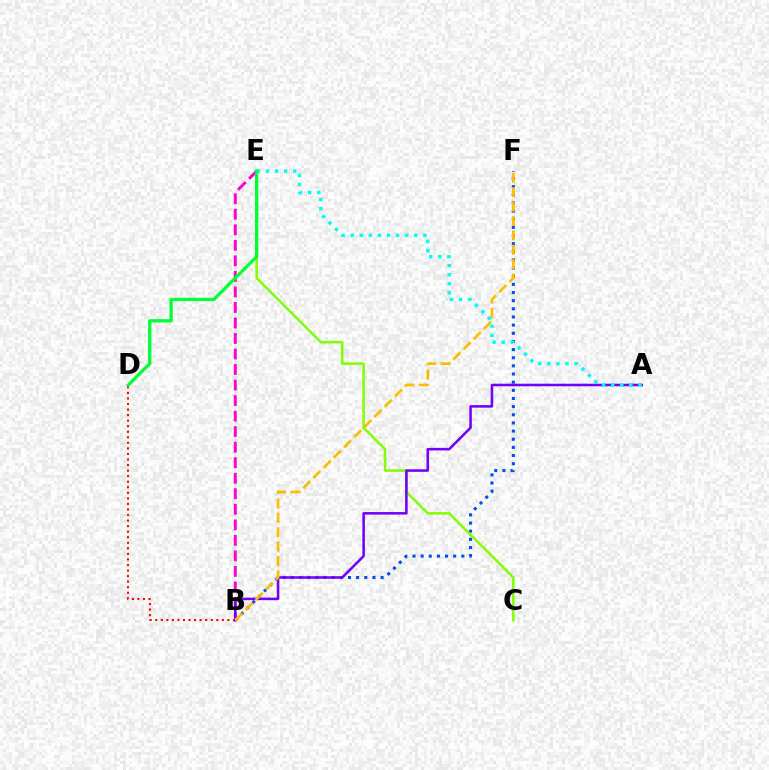{('B', 'F'): [{'color': '#004bff', 'line_style': 'dotted', 'thickness': 2.21}, {'color': '#ffbd00', 'line_style': 'dashed', 'thickness': 1.96}], ('B', 'E'): [{'color': '#ff00cf', 'line_style': 'dashed', 'thickness': 2.11}], ('B', 'D'): [{'color': '#ff0000', 'line_style': 'dotted', 'thickness': 1.51}], ('C', 'E'): [{'color': '#84ff00', 'line_style': 'solid', 'thickness': 1.82}], ('A', 'B'): [{'color': '#7200ff', 'line_style': 'solid', 'thickness': 1.85}], ('A', 'E'): [{'color': '#00fff6', 'line_style': 'dotted', 'thickness': 2.47}], ('D', 'E'): [{'color': '#00ff39', 'line_style': 'solid', 'thickness': 2.38}]}